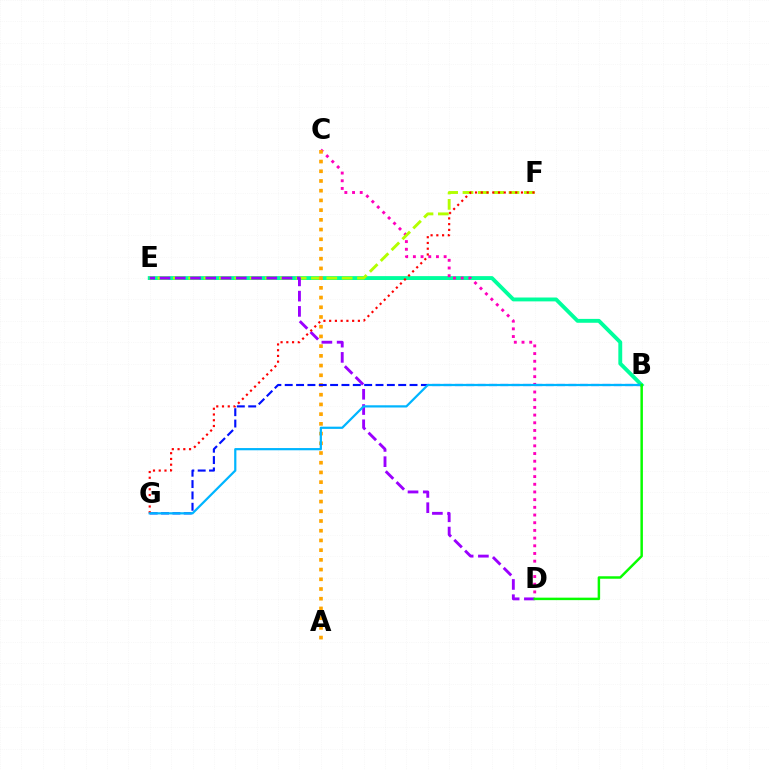{('B', 'E'): [{'color': '#00ff9d', 'line_style': 'solid', 'thickness': 2.79}], ('C', 'D'): [{'color': '#ff00bd', 'line_style': 'dotted', 'thickness': 2.09}], ('E', 'F'): [{'color': '#b3ff00', 'line_style': 'dashed', 'thickness': 2.08}], ('D', 'E'): [{'color': '#9b00ff', 'line_style': 'dashed', 'thickness': 2.07}], ('A', 'C'): [{'color': '#ffa500', 'line_style': 'dotted', 'thickness': 2.64}], ('B', 'G'): [{'color': '#0010ff', 'line_style': 'dashed', 'thickness': 1.54}, {'color': '#00b5ff', 'line_style': 'solid', 'thickness': 1.6}], ('F', 'G'): [{'color': '#ff0000', 'line_style': 'dotted', 'thickness': 1.56}], ('B', 'D'): [{'color': '#08ff00', 'line_style': 'solid', 'thickness': 1.78}]}